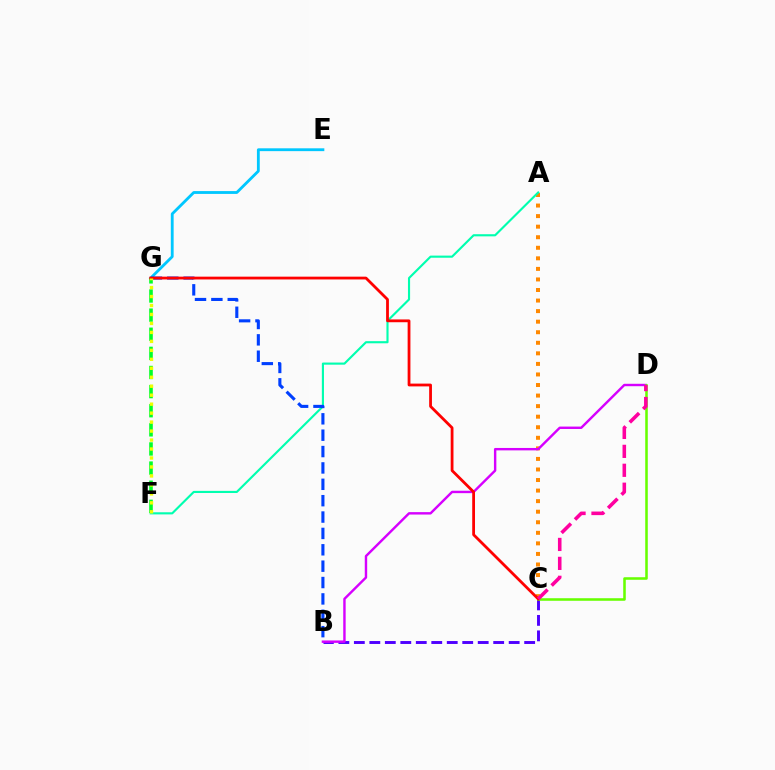{('A', 'C'): [{'color': '#ff8800', 'line_style': 'dotted', 'thickness': 2.87}], ('E', 'G'): [{'color': '#00c7ff', 'line_style': 'solid', 'thickness': 2.03}], ('A', 'F'): [{'color': '#00ffaf', 'line_style': 'solid', 'thickness': 1.54}], ('B', 'C'): [{'color': '#4f00ff', 'line_style': 'dashed', 'thickness': 2.1}], ('F', 'G'): [{'color': '#00ff27', 'line_style': 'dashed', 'thickness': 2.6}, {'color': '#eeff00', 'line_style': 'dotted', 'thickness': 2.44}], ('B', 'G'): [{'color': '#003fff', 'line_style': 'dashed', 'thickness': 2.22}], ('B', 'D'): [{'color': '#d600ff', 'line_style': 'solid', 'thickness': 1.74}], ('C', 'D'): [{'color': '#66ff00', 'line_style': 'solid', 'thickness': 1.84}, {'color': '#ff00a0', 'line_style': 'dashed', 'thickness': 2.57}], ('C', 'G'): [{'color': '#ff0000', 'line_style': 'solid', 'thickness': 2.01}]}